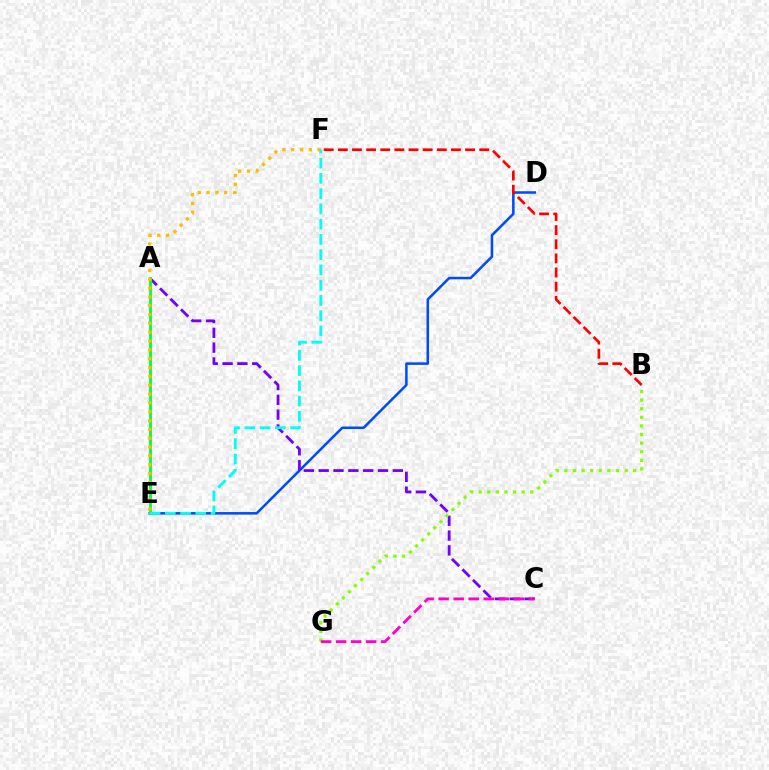{('D', 'E'): [{'color': '#004bff', 'line_style': 'solid', 'thickness': 1.83}], ('A', 'C'): [{'color': '#7200ff', 'line_style': 'dashed', 'thickness': 2.01}], ('A', 'E'): [{'color': '#00ff39', 'line_style': 'solid', 'thickness': 2.06}], ('B', 'F'): [{'color': '#ff0000', 'line_style': 'dashed', 'thickness': 1.92}], ('E', 'F'): [{'color': '#ffbd00', 'line_style': 'dotted', 'thickness': 2.4}, {'color': '#00fff6', 'line_style': 'dashed', 'thickness': 2.07}], ('B', 'G'): [{'color': '#84ff00', 'line_style': 'dotted', 'thickness': 2.34}], ('C', 'G'): [{'color': '#ff00cf', 'line_style': 'dashed', 'thickness': 2.04}]}